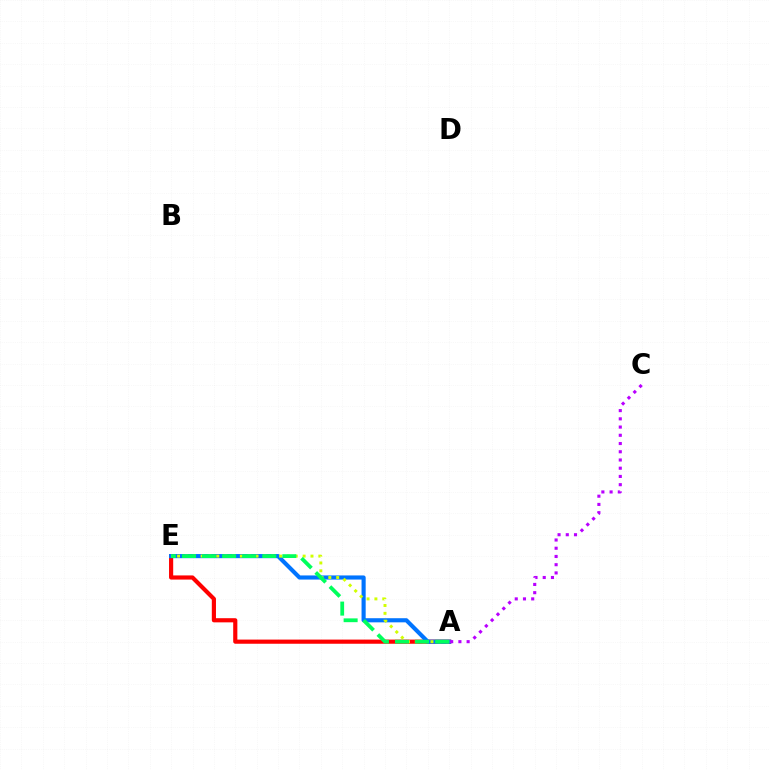{('A', 'E'): [{'color': '#ff0000', 'line_style': 'solid', 'thickness': 2.99}, {'color': '#0074ff', 'line_style': 'solid', 'thickness': 2.97}, {'color': '#d1ff00', 'line_style': 'dotted', 'thickness': 2.13}, {'color': '#00ff5c', 'line_style': 'dashed', 'thickness': 2.73}], ('A', 'C'): [{'color': '#b900ff', 'line_style': 'dotted', 'thickness': 2.24}]}